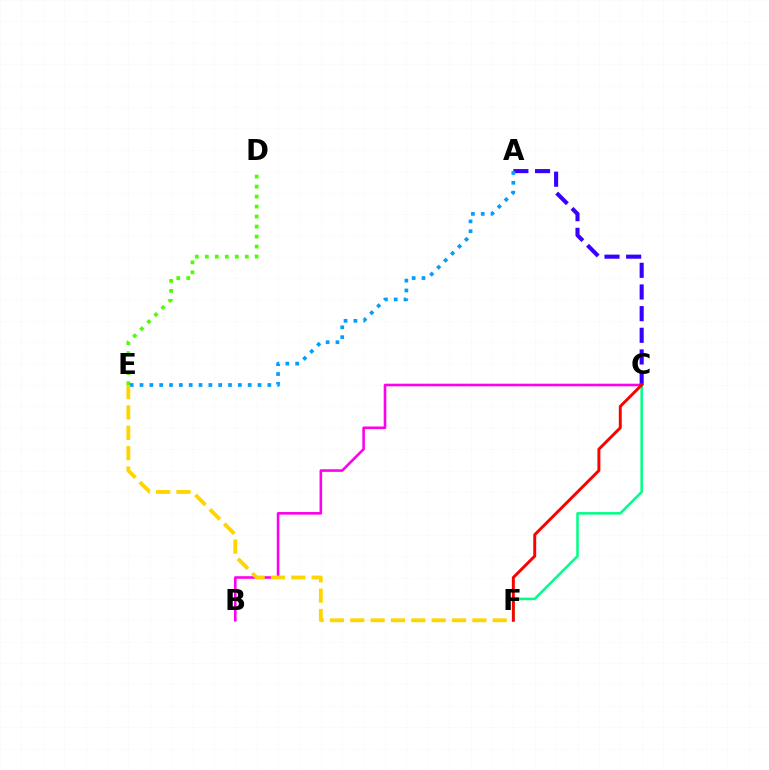{('B', 'C'): [{'color': '#ff00ed', 'line_style': 'solid', 'thickness': 1.87}], ('D', 'E'): [{'color': '#4fff00', 'line_style': 'dotted', 'thickness': 2.72}], ('A', 'C'): [{'color': '#3700ff', 'line_style': 'dashed', 'thickness': 2.94}], ('A', 'E'): [{'color': '#009eff', 'line_style': 'dotted', 'thickness': 2.67}], ('E', 'F'): [{'color': '#ffd500', 'line_style': 'dashed', 'thickness': 2.76}], ('C', 'F'): [{'color': '#00ff86', 'line_style': 'solid', 'thickness': 1.82}, {'color': '#ff0000', 'line_style': 'solid', 'thickness': 2.12}]}